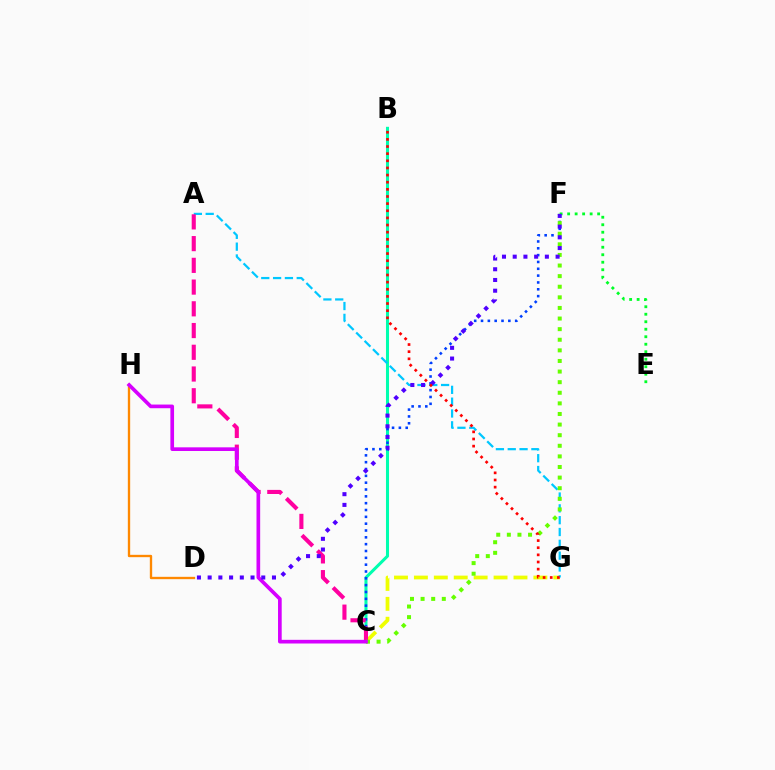{('D', 'H'): [{'color': '#ff8800', 'line_style': 'solid', 'thickness': 1.69}], ('B', 'C'): [{'color': '#00ffaf', 'line_style': 'solid', 'thickness': 2.19}], ('C', 'G'): [{'color': '#eeff00', 'line_style': 'dashed', 'thickness': 2.71}], ('A', 'G'): [{'color': '#00c7ff', 'line_style': 'dashed', 'thickness': 1.61}], ('C', 'F'): [{'color': '#003fff', 'line_style': 'dotted', 'thickness': 1.86}, {'color': '#66ff00', 'line_style': 'dotted', 'thickness': 2.88}], ('A', 'C'): [{'color': '#ff00a0', 'line_style': 'dashed', 'thickness': 2.95}], ('E', 'F'): [{'color': '#00ff27', 'line_style': 'dotted', 'thickness': 2.04}], ('C', 'H'): [{'color': '#d600ff', 'line_style': 'solid', 'thickness': 2.64}], ('D', 'F'): [{'color': '#4f00ff', 'line_style': 'dotted', 'thickness': 2.91}], ('B', 'G'): [{'color': '#ff0000', 'line_style': 'dotted', 'thickness': 1.94}]}